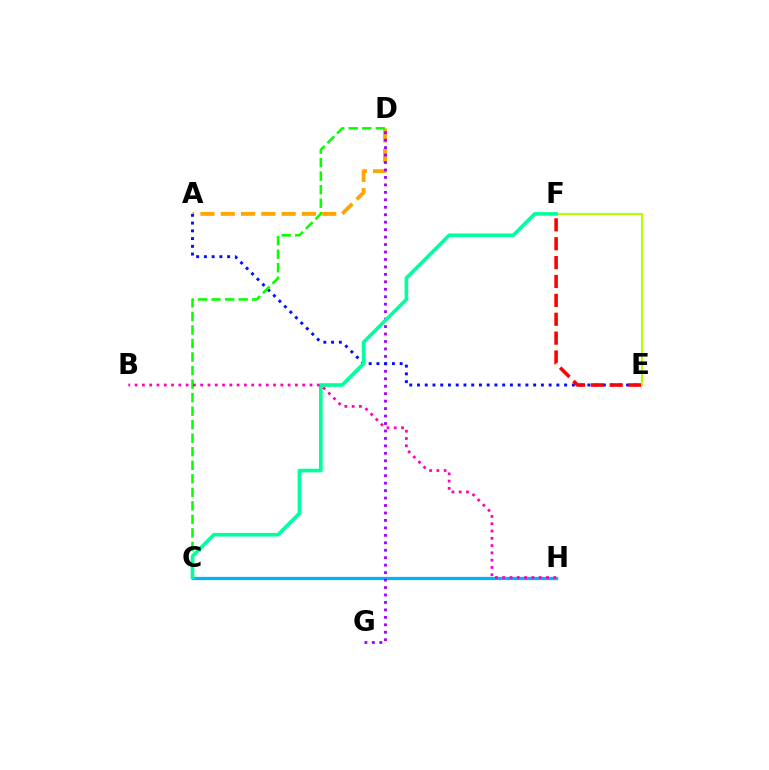{('A', 'D'): [{'color': '#ffa500', 'line_style': 'dashed', 'thickness': 2.76}], ('C', 'H'): [{'color': '#00b5ff', 'line_style': 'solid', 'thickness': 2.36}], ('D', 'G'): [{'color': '#9b00ff', 'line_style': 'dotted', 'thickness': 2.03}], ('A', 'E'): [{'color': '#0010ff', 'line_style': 'dotted', 'thickness': 2.1}], ('C', 'D'): [{'color': '#08ff00', 'line_style': 'dashed', 'thickness': 1.84}], ('E', 'F'): [{'color': '#ff0000', 'line_style': 'dashed', 'thickness': 2.57}, {'color': '#b3ff00', 'line_style': 'solid', 'thickness': 1.51}], ('C', 'F'): [{'color': '#00ff9d', 'line_style': 'solid', 'thickness': 2.61}], ('B', 'H'): [{'color': '#ff00bd', 'line_style': 'dotted', 'thickness': 1.98}]}